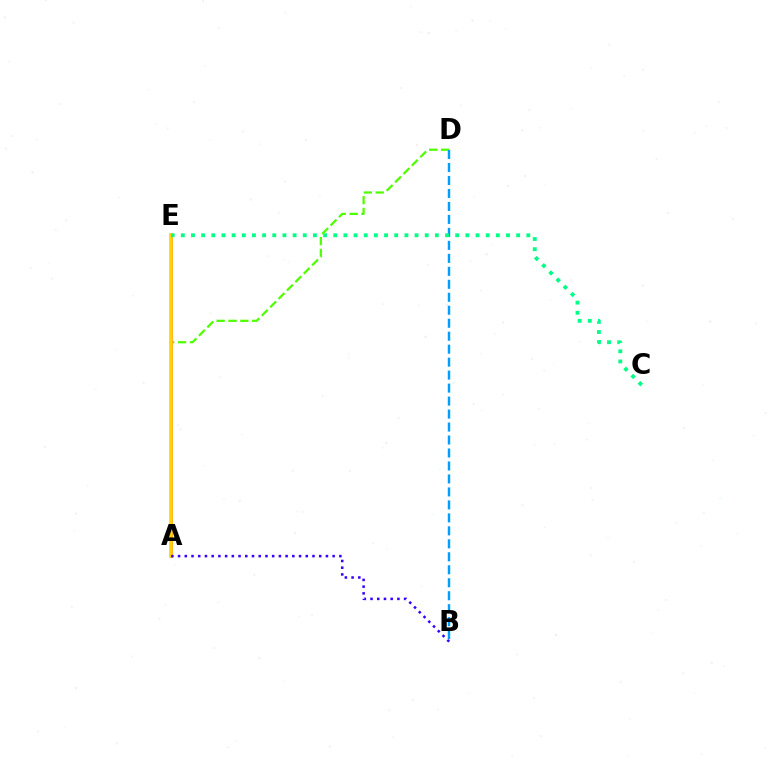{('A', 'E'): [{'color': '#ff0000', 'line_style': 'solid', 'thickness': 1.52}, {'color': '#ff00ed', 'line_style': 'solid', 'thickness': 2.11}, {'color': '#ffd500', 'line_style': 'solid', 'thickness': 2.67}], ('A', 'D'): [{'color': '#4fff00', 'line_style': 'dashed', 'thickness': 1.61}], ('A', 'B'): [{'color': '#3700ff', 'line_style': 'dotted', 'thickness': 1.83}], ('B', 'D'): [{'color': '#009eff', 'line_style': 'dashed', 'thickness': 1.76}], ('C', 'E'): [{'color': '#00ff86', 'line_style': 'dotted', 'thickness': 2.76}]}